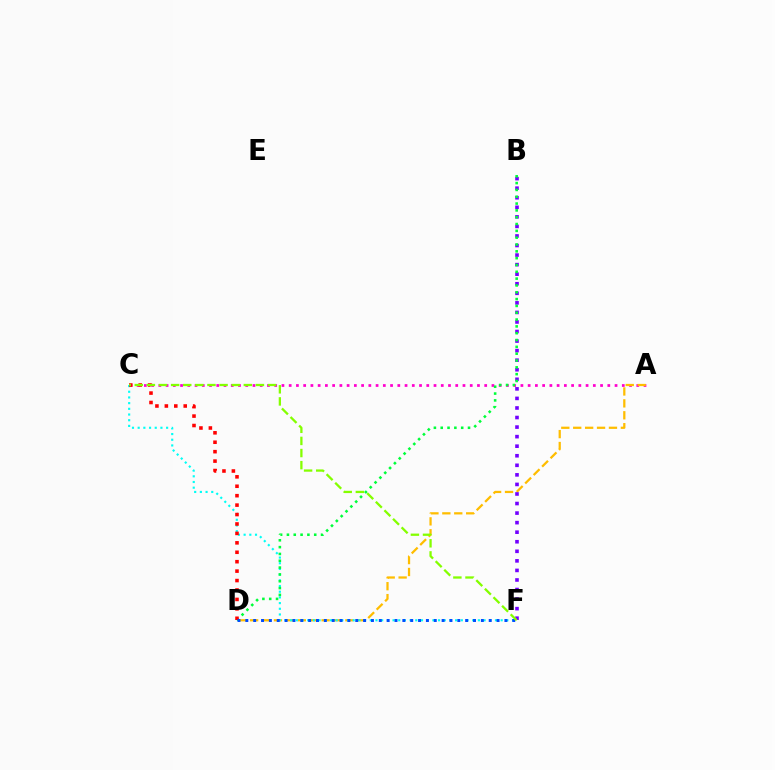{('A', 'C'): [{'color': '#ff00cf', 'line_style': 'dotted', 'thickness': 1.97}], ('A', 'D'): [{'color': '#ffbd00', 'line_style': 'dashed', 'thickness': 1.62}], ('B', 'F'): [{'color': '#7200ff', 'line_style': 'dotted', 'thickness': 2.6}], ('C', 'F'): [{'color': '#00fff6', 'line_style': 'dotted', 'thickness': 1.55}, {'color': '#84ff00', 'line_style': 'dashed', 'thickness': 1.65}], ('B', 'D'): [{'color': '#00ff39', 'line_style': 'dotted', 'thickness': 1.85}], ('C', 'D'): [{'color': '#ff0000', 'line_style': 'dotted', 'thickness': 2.56}], ('D', 'F'): [{'color': '#004bff', 'line_style': 'dotted', 'thickness': 2.13}]}